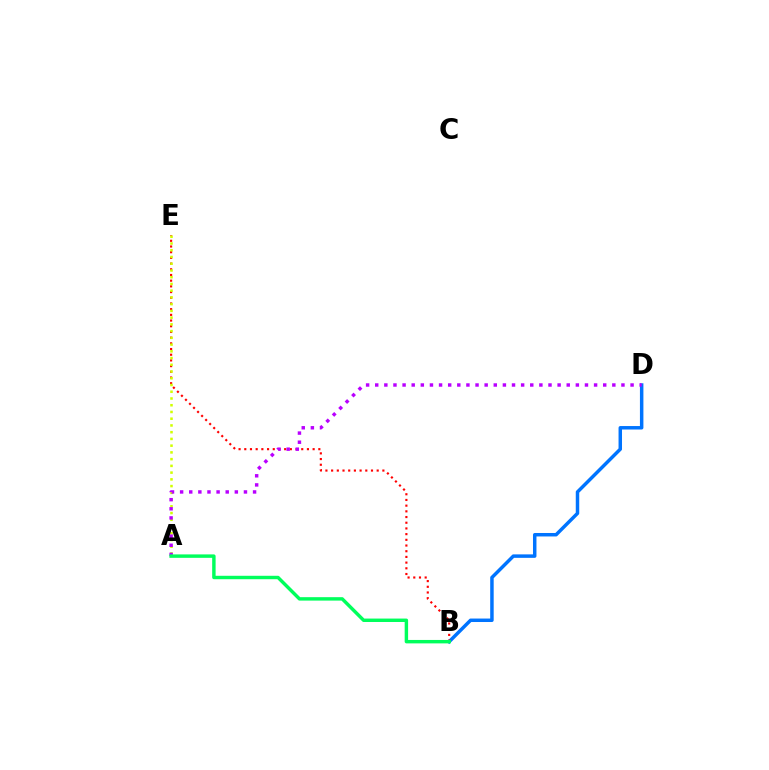{('B', 'D'): [{'color': '#0074ff', 'line_style': 'solid', 'thickness': 2.5}], ('B', 'E'): [{'color': '#ff0000', 'line_style': 'dotted', 'thickness': 1.55}], ('A', 'E'): [{'color': '#d1ff00', 'line_style': 'dotted', 'thickness': 1.83}], ('A', 'D'): [{'color': '#b900ff', 'line_style': 'dotted', 'thickness': 2.48}], ('A', 'B'): [{'color': '#00ff5c', 'line_style': 'solid', 'thickness': 2.47}]}